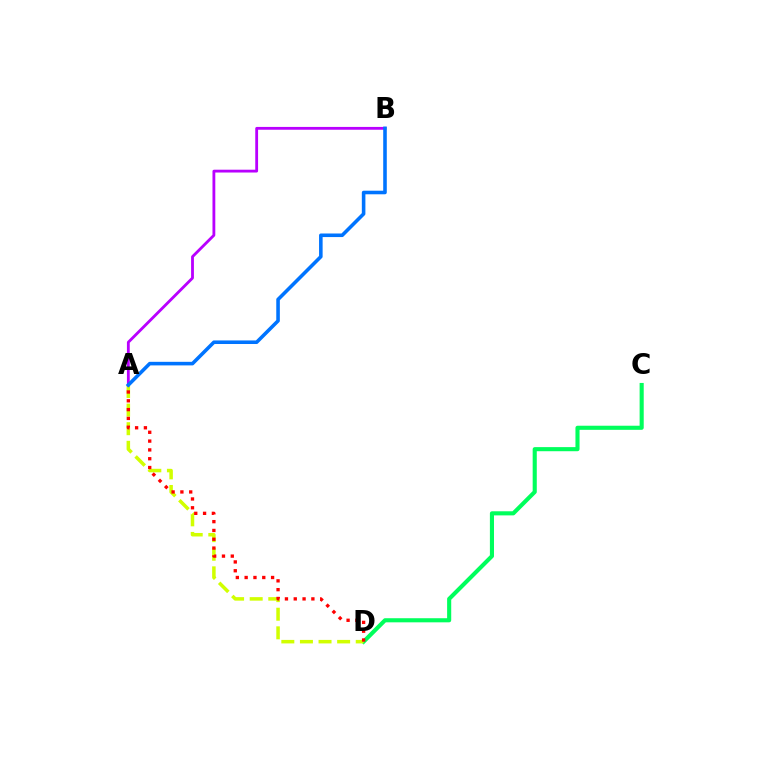{('C', 'D'): [{'color': '#00ff5c', 'line_style': 'solid', 'thickness': 2.95}], ('A', 'D'): [{'color': '#d1ff00', 'line_style': 'dashed', 'thickness': 2.53}, {'color': '#ff0000', 'line_style': 'dotted', 'thickness': 2.39}], ('A', 'B'): [{'color': '#b900ff', 'line_style': 'solid', 'thickness': 2.03}, {'color': '#0074ff', 'line_style': 'solid', 'thickness': 2.57}]}